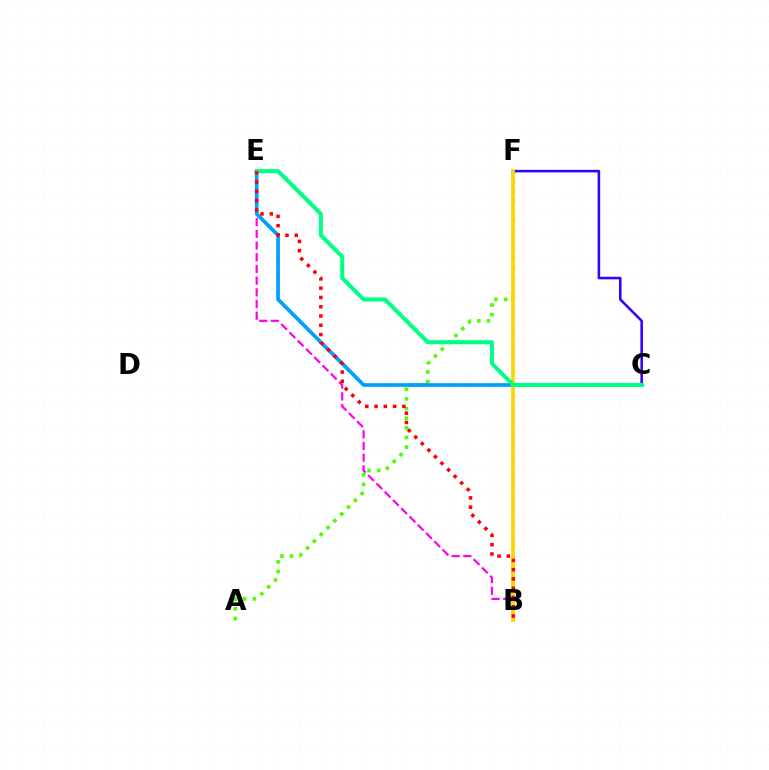{('A', 'F'): [{'color': '#4fff00', 'line_style': 'dotted', 'thickness': 2.62}], ('B', 'E'): [{'color': '#ff00ed', 'line_style': 'dashed', 'thickness': 1.59}, {'color': '#ff0000', 'line_style': 'dotted', 'thickness': 2.52}], ('C', 'E'): [{'color': '#009eff', 'line_style': 'solid', 'thickness': 2.66}, {'color': '#00ff86', 'line_style': 'solid', 'thickness': 2.92}], ('C', 'F'): [{'color': '#3700ff', 'line_style': 'solid', 'thickness': 1.85}], ('B', 'F'): [{'color': '#ffd500', 'line_style': 'solid', 'thickness': 2.72}]}